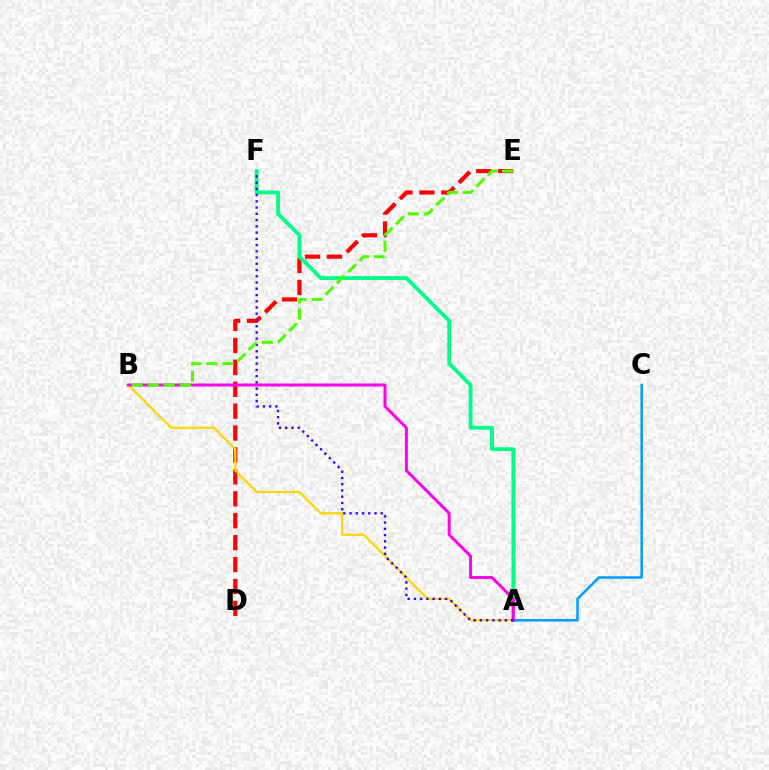{('A', 'C'): [{'color': '#009eff', 'line_style': 'solid', 'thickness': 1.8}], ('D', 'E'): [{'color': '#ff0000', 'line_style': 'dashed', 'thickness': 2.98}], ('A', 'B'): [{'color': '#ffd500', 'line_style': 'solid', 'thickness': 1.59}, {'color': '#ff00ed', 'line_style': 'solid', 'thickness': 2.13}], ('A', 'F'): [{'color': '#00ff86', 'line_style': 'solid', 'thickness': 2.76}, {'color': '#3700ff', 'line_style': 'dotted', 'thickness': 1.7}], ('B', 'E'): [{'color': '#4fff00', 'line_style': 'dashed', 'thickness': 2.18}]}